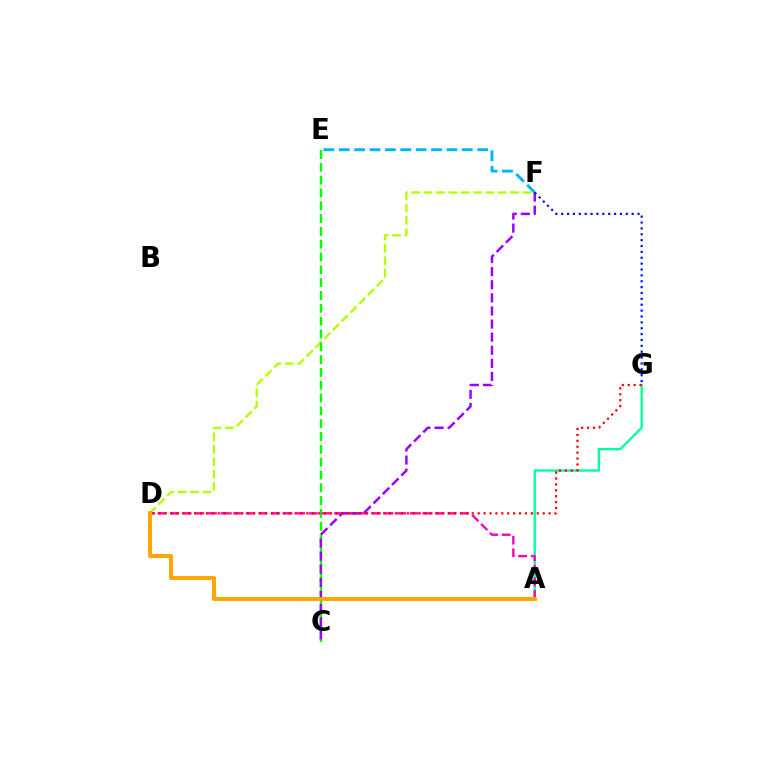{('A', 'G'): [{'color': '#00ff9d', 'line_style': 'solid', 'thickness': 1.69}], ('E', 'F'): [{'color': '#00b5ff', 'line_style': 'dashed', 'thickness': 2.09}], ('D', 'F'): [{'color': '#b3ff00', 'line_style': 'dashed', 'thickness': 1.68}], ('C', 'E'): [{'color': '#08ff00', 'line_style': 'dashed', 'thickness': 1.74}], ('A', 'D'): [{'color': '#ff00bd', 'line_style': 'dashed', 'thickness': 1.71}, {'color': '#ffa500', 'line_style': 'solid', 'thickness': 2.83}], ('C', 'F'): [{'color': '#9b00ff', 'line_style': 'dashed', 'thickness': 1.78}], ('D', 'G'): [{'color': '#ff0000', 'line_style': 'dotted', 'thickness': 1.61}], ('F', 'G'): [{'color': '#0010ff', 'line_style': 'dotted', 'thickness': 1.6}]}